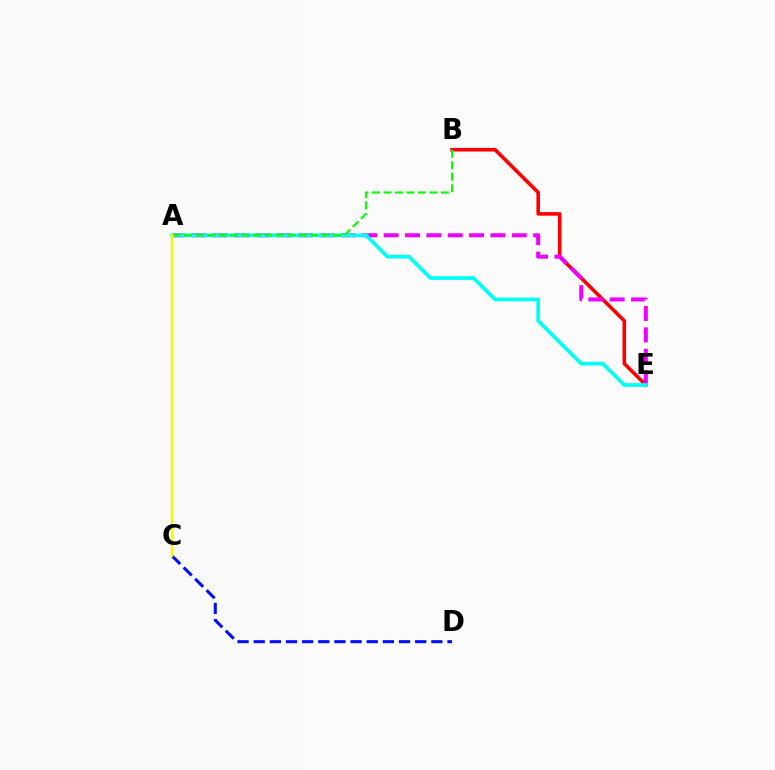{('B', 'E'): [{'color': '#ff0000', 'line_style': 'solid', 'thickness': 2.58}], ('A', 'E'): [{'color': '#ee00ff', 'line_style': 'dashed', 'thickness': 2.9}, {'color': '#00fff6', 'line_style': 'solid', 'thickness': 2.67}], ('C', 'D'): [{'color': '#0010ff', 'line_style': 'dashed', 'thickness': 2.19}], ('A', 'B'): [{'color': '#08ff00', 'line_style': 'dashed', 'thickness': 1.56}], ('A', 'C'): [{'color': '#fcf500', 'line_style': 'solid', 'thickness': 1.75}]}